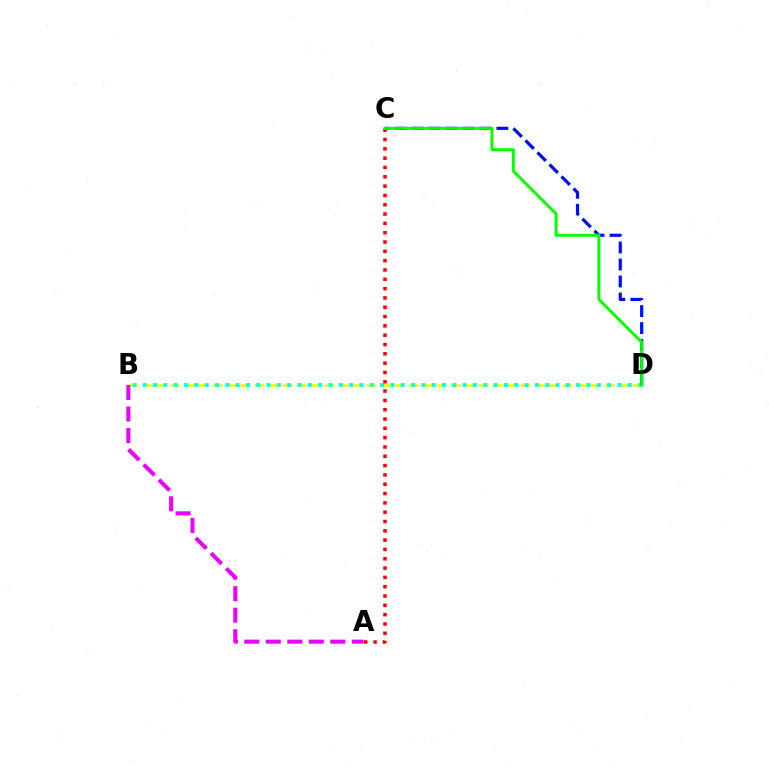{('B', 'D'): [{'color': '#fcf500', 'line_style': 'dashed', 'thickness': 1.9}, {'color': '#00fff6', 'line_style': 'dotted', 'thickness': 2.8}], ('A', 'B'): [{'color': '#ee00ff', 'line_style': 'dashed', 'thickness': 2.92}], ('C', 'D'): [{'color': '#0010ff', 'line_style': 'dashed', 'thickness': 2.31}, {'color': '#08ff00', 'line_style': 'solid', 'thickness': 2.14}], ('A', 'C'): [{'color': '#ff0000', 'line_style': 'dotted', 'thickness': 2.53}]}